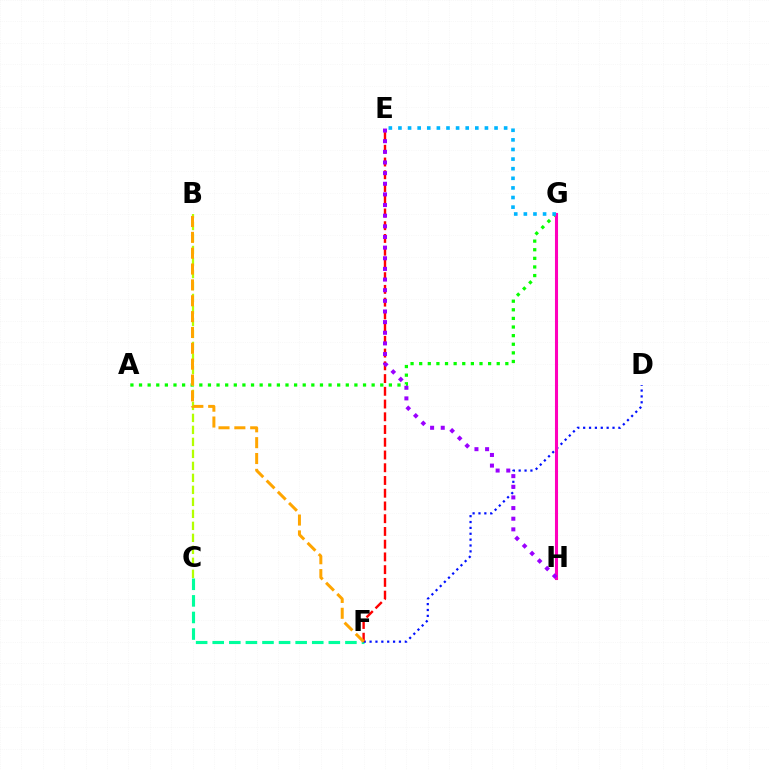{('C', 'F'): [{'color': '#00ff9d', 'line_style': 'dashed', 'thickness': 2.25}], ('A', 'G'): [{'color': '#08ff00', 'line_style': 'dotted', 'thickness': 2.34}], ('D', 'F'): [{'color': '#0010ff', 'line_style': 'dotted', 'thickness': 1.6}], ('E', 'F'): [{'color': '#ff0000', 'line_style': 'dashed', 'thickness': 1.73}], ('B', 'C'): [{'color': '#b3ff00', 'line_style': 'dashed', 'thickness': 1.63}], ('G', 'H'): [{'color': '#ff00bd', 'line_style': 'solid', 'thickness': 2.21}], ('E', 'H'): [{'color': '#9b00ff', 'line_style': 'dotted', 'thickness': 2.89}], ('E', 'G'): [{'color': '#00b5ff', 'line_style': 'dotted', 'thickness': 2.61}], ('B', 'F'): [{'color': '#ffa500', 'line_style': 'dashed', 'thickness': 2.15}]}